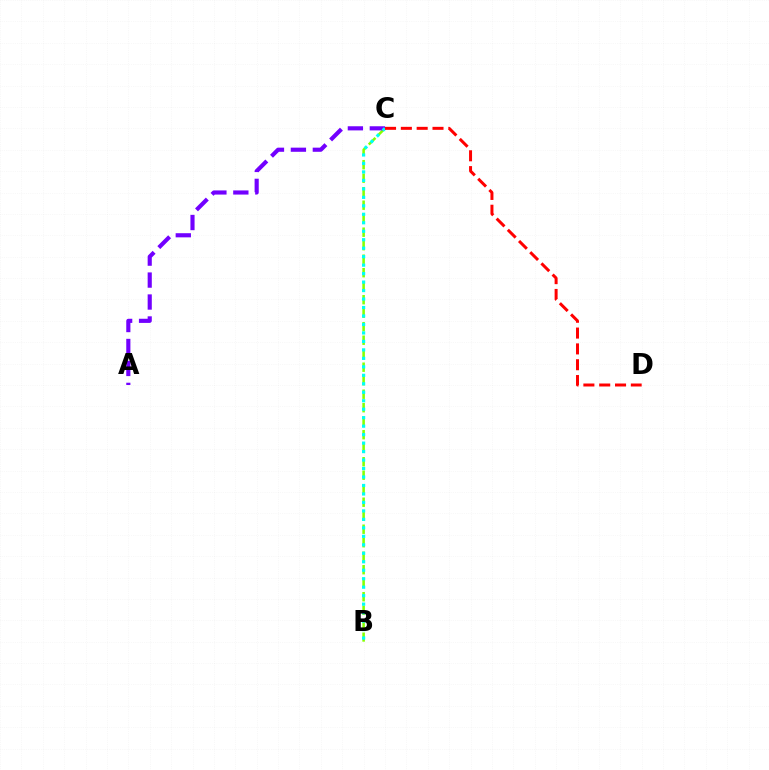{('B', 'C'): [{'color': '#84ff00', 'line_style': 'dashed', 'thickness': 1.83}, {'color': '#00fff6', 'line_style': 'dotted', 'thickness': 2.3}], ('A', 'C'): [{'color': '#7200ff', 'line_style': 'dashed', 'thickness': 2.98}], ('C', 'D'): [{'color': '#ff0000', 'line_style': 'dashed', 'thickness': 2.15}]}